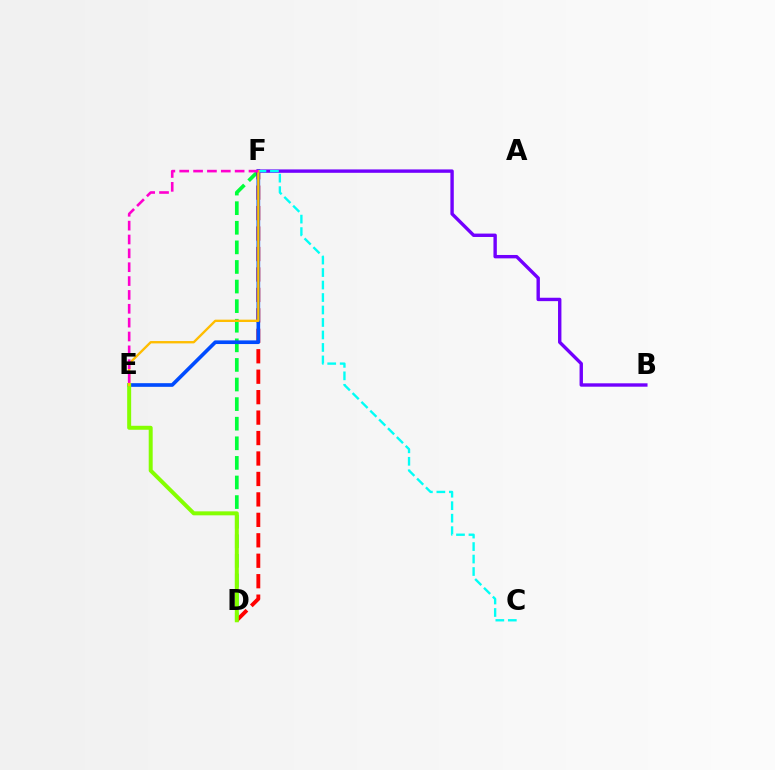{('D', 'F'): [{'color': '#00ff39', 'line_style': 'dashed', 'thickness': 2.66}, {'color': '#ff0000', 'line_style': 'dashed', 'thickness': 2.78}], ('E', 'F'): [{'color': '#004bff', 'line_style': 'solid', 'thickness': 2.63}, {'color': '#ffbd00', 'line_style': 'solid', 'thickness': 1.69}, {'color': '#ff00cf', 'line_style': 'dashed', 'thickness': 1.88}], ('B', 'F'): [{'color': '#7200ff', 'line_style': 'solid', 'thickness': 2.44}], ('C', 'F'): [{'color': '#00fff6', 'line_style': 'dashed', 'thickness': 1.7}], ('D', 'E'): [{'color': '#84ff00', 'line_style': 'solid', 'thickness': 2.87}]}